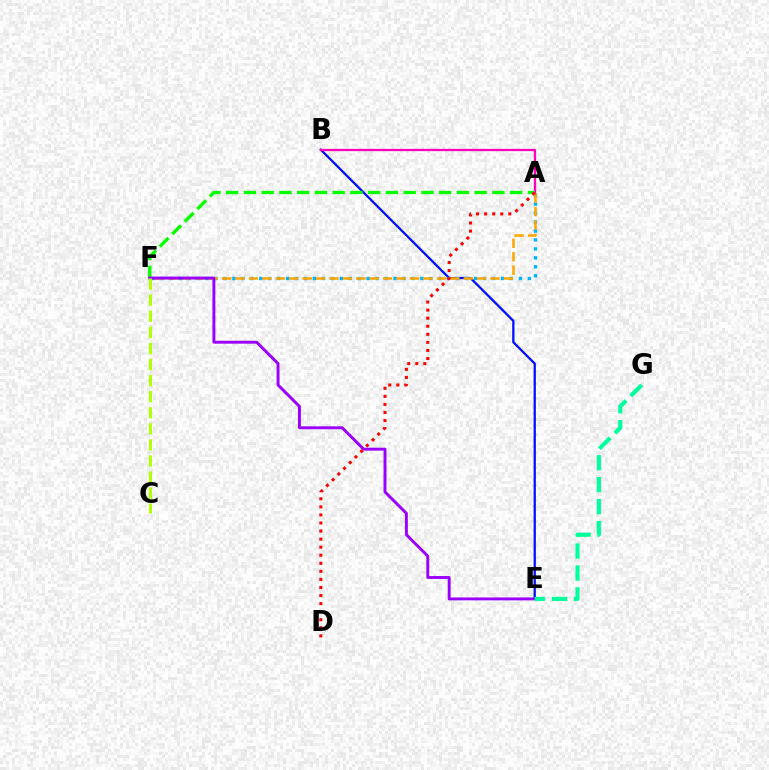{('B', 'E'): [{'color': '#0010ff', 'line_style': 'solid', 'thickness': 1.64}], ('A', 'B'): [{'color': '#ff00bd', 'line_style': 'solid', 'thickness': 1.64}], ('A', 'F'): [{'color': '#00b5ff', 'line_style': 'dotted', 'thickness': 2.43}, {'color': '#ffa500', 'line_style': 'dashed', 'thickness': 1.82}, {'color': '#08ff00', 'line_style': 'dashed', 'thickness': 2.41}], ('E', 'F'): [{'color': '#9b00ff', 'line_style': 'solid', 'thickness': 2.1}], ('E', 'G'): [{'color': '#00ff9d', 'line_style': 'dashed', 'thickness': 2.98}], ('A', 'D'): [{'color': '#ff0000', 'line_style': 'dotted', 'thickness': 2.19}], ('C', 'F'): [{'color': '#b3ff00', 'line_style': 'dashed', 'thickness': 2.18}]}